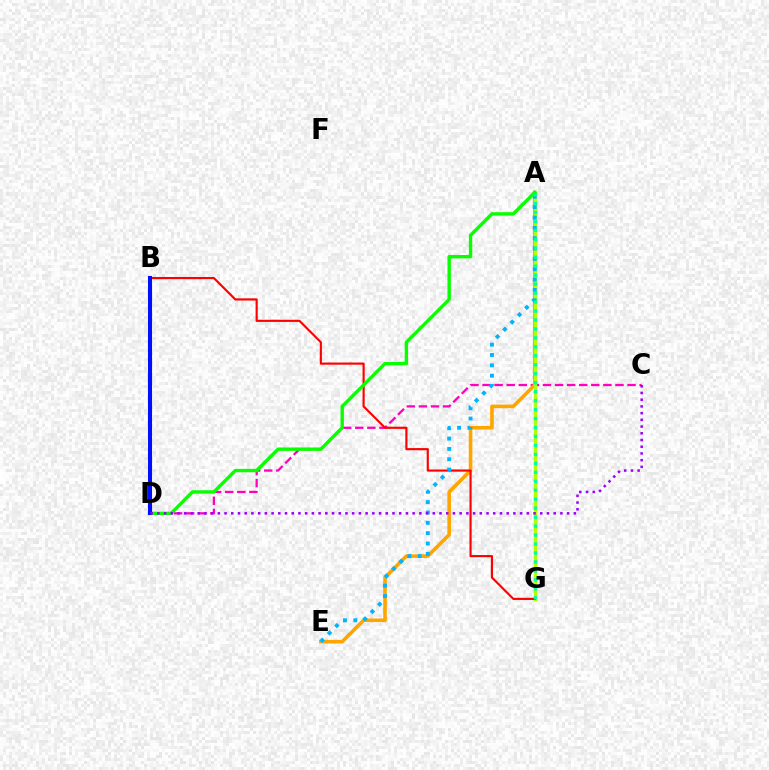{('C', 'D'): [{'color': '#ff00bd', 'line_style': 'dashed', 'thickness': 1.64}, {'color': '#9b00ff', 'line_style': 'dotted', 'thickness': 1.82}], ('A', 'E'): [{'color': '#ffa500', 'line_style': 'solid', 'thickness': 2.6}, {'color': '#00b5ff', 'line_style': 'dotted', 'thickness': 2.81}], ('A', 'G'): [{'color': '#b3ff00', 'line_style': 'solid', 'thickness': 2.43}, {'color': '#00ff9d', 'line_style': 'dotted', 'thickness': 2.43}], ('B', 'G'): [{'color': '#ff0000', 'line_style': 'solid', 'thickness': 1.55}], ('A', 'D'): [{'color': '#08ff00', 'line_style': 'solid', 'thickness': 2.44}], ('B', 'D'): [{'color': '#0010ff', 'line_style': 'solid', 'thickness': 2.93}]}